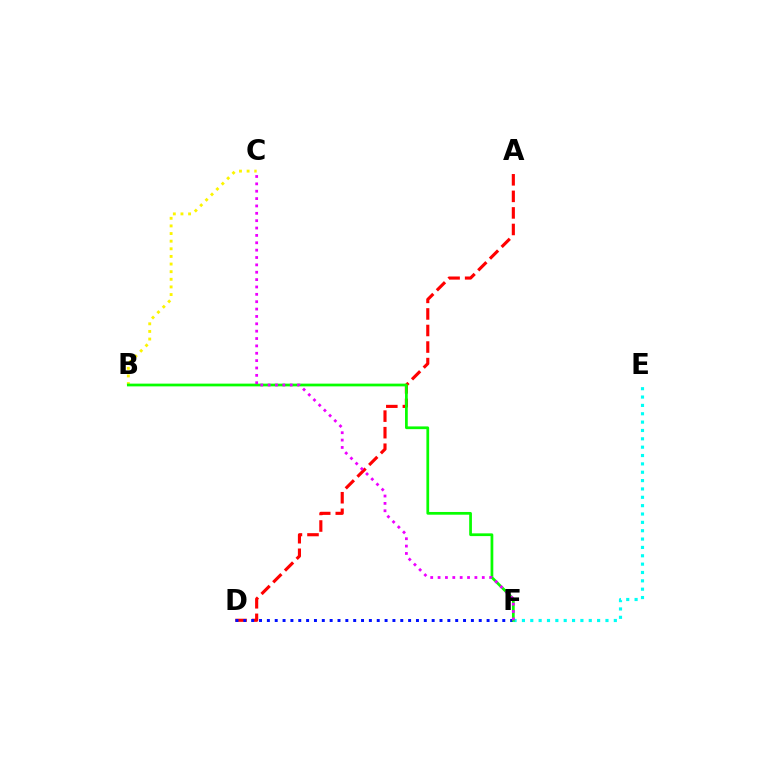{('E', 'F'): [{'color': '#00fff6', 'line_style': 'dotted', 'thickness': 2.27}], ('A', 'D'): [{'color': '#ff0000', 'line_style': 'dashed', 'thickness': 2.25}], ('B', 'C'): [{'color': '#fcf500', 'line_style': 'dotted', 'thickness': 2.07}], ('D', 'F'): [{'color': '#0010ff', 'line_style': 'dotted', 'thickness': 2.13}], ('B', 'F'): [{'color': '#08ff00', 'line_style': 'solid', 'thickness': 1.97}], ('C', 'F'): [{'color': '#ee00ff', 'line_style': 'dotted', 'thickness': 2.0}]}